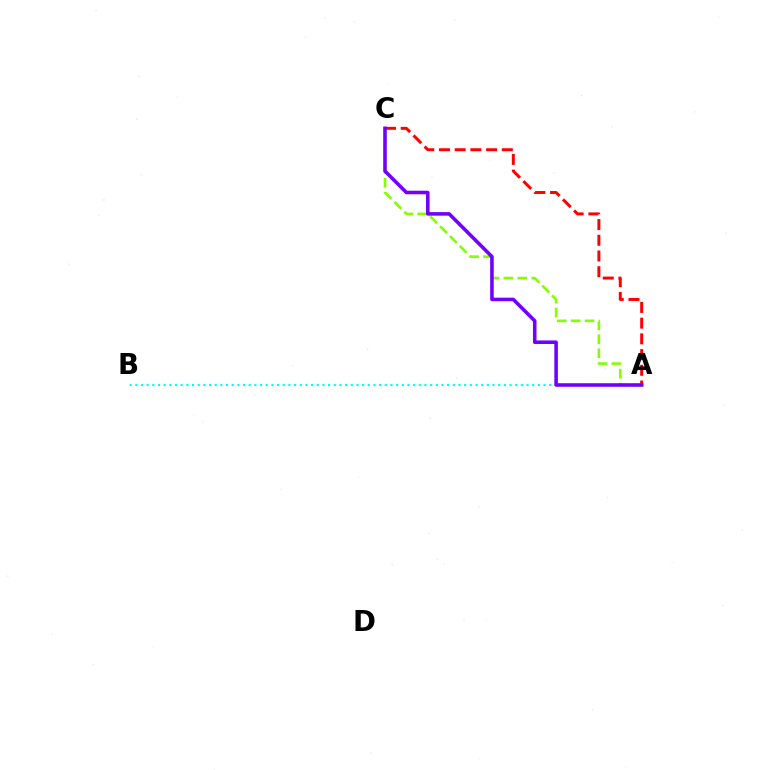{('A', 'C'): [{'color': '#84ff00', 'line_style': 'dashed', 'thickness': 1.89}, {'color': '#ff0000', 'line_style': 'dashed', 'thickness': 2.13}, {'color': '#7200ff', 'line_style': 'solid', 'thickness': 2.56}], ('A', 'B'): [{'color': '#00fff6', 'line_style': 'dotted', 'thickness': 1.54}]}